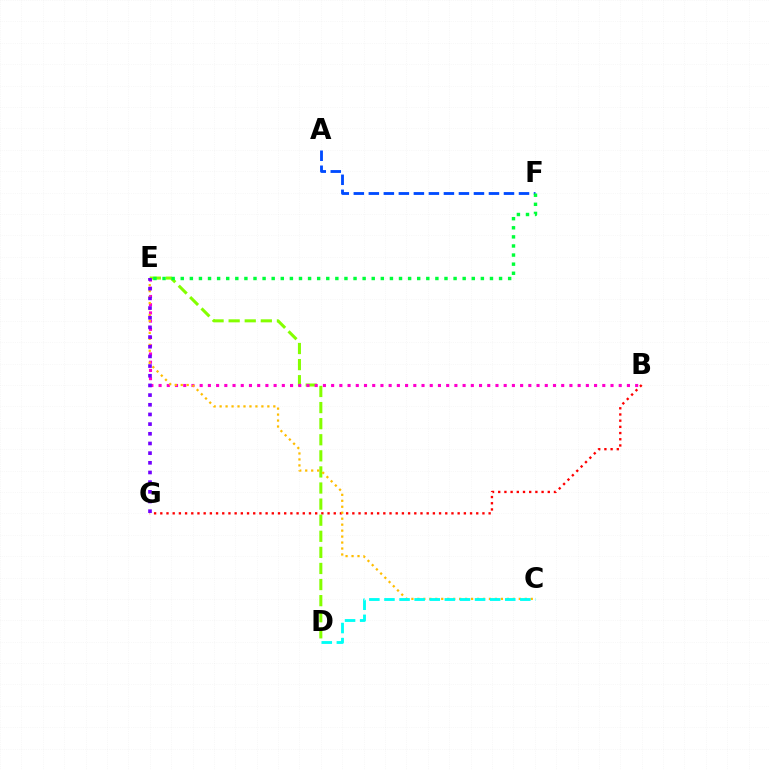{('B', 'G'): [{'color': '#ff0000', 'line_style': 'dotted', 'thickness': 1.68}], ('D', 'E'): [{'color': '#84ff00', 'line_style': 'dashed', 'thickness': 2.19}], ('B', 'E'): [{'color': '#ff00cf', 'line_style': 'dotted', 'thickness': 2.23}], ('C', 'E'): [{'color': '#ffbd00', 'line_style': 'dotted', 'thickness': 1.62}], ('A', 'F'): [{'color': '#004bff', 'line_style': 'dashed', 'thickness': 2.04}], ('E', 'F'): [{'color': '#00ff39', 'line_style': 'dotted', 'thickness': 2.47}], ('E', 'G'): [{'color': '#7200ff', 'line_style': 'dotted', 'thickness': 2.63}], ('C', 'D'): [{'color': '#00fff6', 'line_style': 'dashed', 'thickness': 2.05}]}